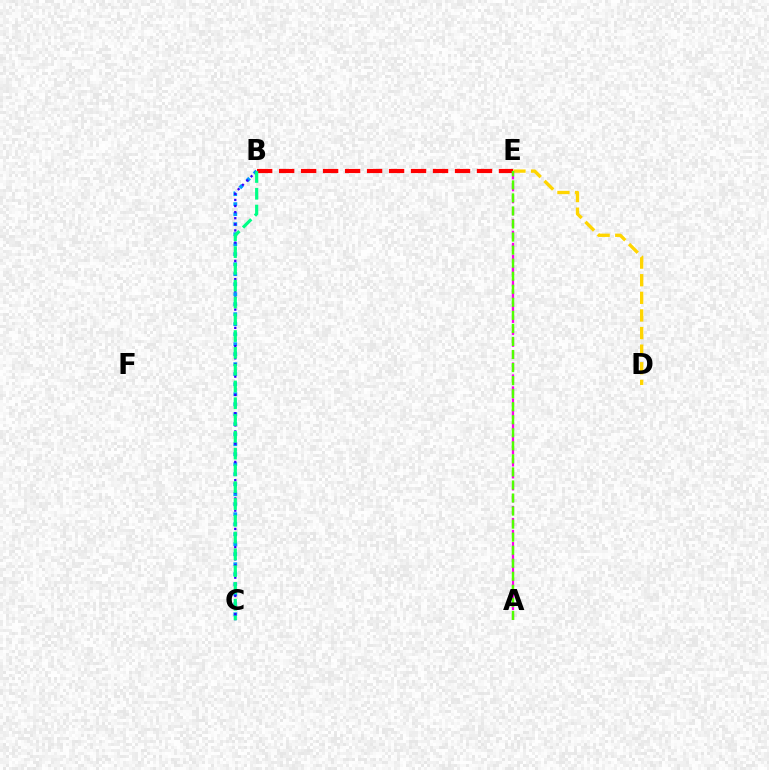{('D', 'E'): [{'color': '#ffd500', 'line_style': 'dashed', 'thickness': 2.39}], ('B', 'C'): [{'color': '#009eff', 'line_style': 'dotted', 'thickness': 2.72}, {'color': '#3700ff', 'line_style': 'dotted', 'thickness': 1.66}, {'color': '#00ff86', 'line_style': 'dashed', 'thickness': 2.28}], ('B', 'E'): [{'color': '#ff0000', 'line_style': 'dashed', 'thickness': 2.99}], ('A', 'E'): [{'color': '#ff00ed', 'line_style': 'dashed', 'thickness': 1.63}, {'color': '#4fff00', 'line_style': 'dashed', 'thickness': 1.77}]}